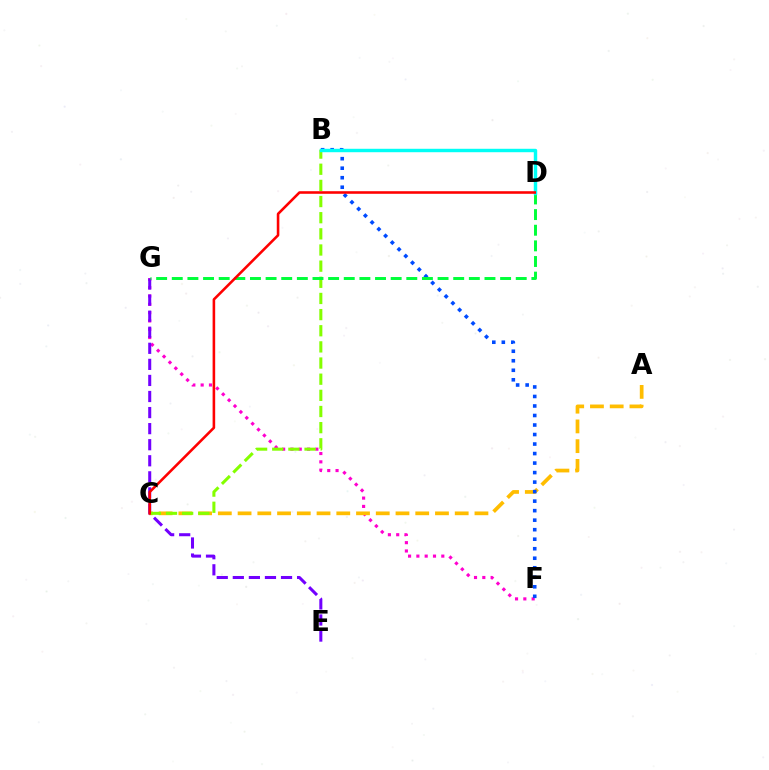{('F', 'G'): [{'color': '#ff00cf', 'line_style': 'dotted', 'thickness': 2.26}], ('E', 'G'): [{'color': '#7200ff', 'line_style': 'dashed', 'thickness': 2.18}], ('A', 'C'): [{'color': '#ffbd00', 'line_style': 'dashed', 'thickness': 2.68}], ('B', 'F'): [{'color': '#004bff', 'line_style': 'dotted', 'thickness': 2.59}], ('B', 'C'): [{'color': '#84ff00', 'line_style': 'dashed', 'thickness': 2.19}], ('D', 'G'): [{'color': '#00ff39', 'line_style': 'dashed', 'thickness': 2.12}], ('B', 'D'): [{'color': '#00fff6', 'line_style': 'solid', 'thickness': 2.47}], ('C', 'D'): [{'color': '#ff0000', 'line_style': 'solid', 'thickness': 1.86}]}